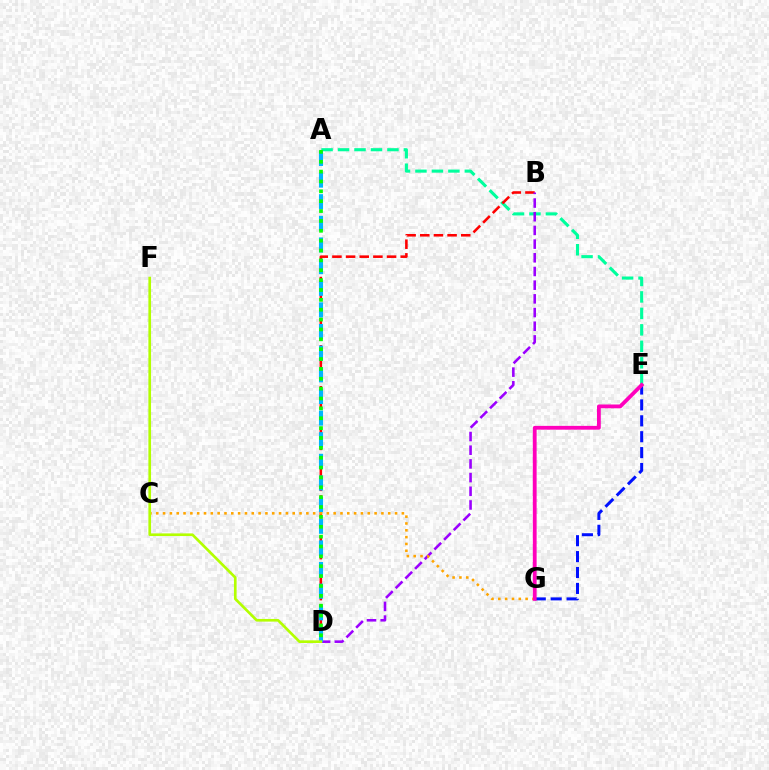{('A', 'E'): [{'color': '#00ff9d', 'line_style': 'dashed', 'thickness': 2.24}], ('B', 'D'): [{'color': '#ff0000', 'line_style': 'dashed', 'thickness': 1.86}, {'color': '#9b00ff', 'line_style': 'dashed', 'thickness': 1.86}], ('A', 'D'): [{'color': '#00b5ff', 'line_style': 'dashed', 'thickness': 2.94}, {'color': '#08ff00', 'line_style': 'dotted', 'thickness': 2.68}], ('C', 'G'): [{'color': '#ffa500', 'line_style': 'dotted', 'thickness': 1.85}], ('D', 'F'): [{'color': '#b3ff00', 'line_style': 'solid', 'thickness': 1.91}], ('E', 'G'): [{'color': '#0010ff', 'line_style': 'dashed', 'thickness': 2.16}, {'color': '#ff00bd', 'line_style': 'solid', 'thickness': 2.74}]}